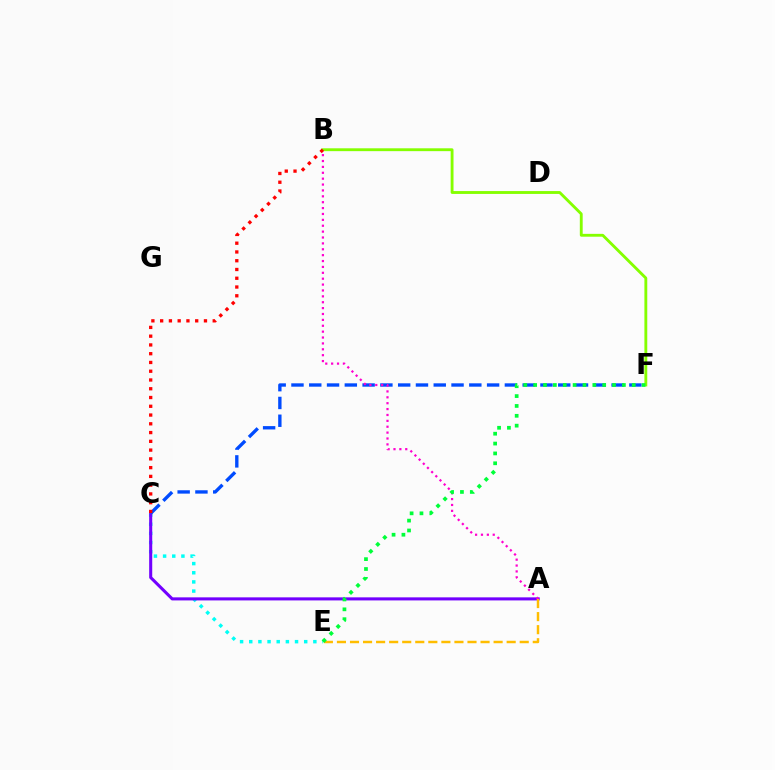{('C', 'E'): [{'color': '#00fff6', 'line_style': 'dotted', 'thickness': 2.49}], ('A', 'C'): [{'color': '#7200ff', 'line_style': 'solid', 'thickness': 2.21}], ('C', 'F'): [{'color': '#004bff', 'line_style': 'dashed', 'thickness': 2.42}], ('A', 'B'): [{'color': '#ff00cf', 'line_style': 'dotted', 'thickness': 1.6}], ('A', 'E'): [{'color': '#ffbd00', 'line_style': 'dashed', 'thickness': 1.77}], ('B', 'F'): [{'color': '#84ff00', 'line_style': 'solid', 'thickness': 2.05}], ('B', 'C'): [{'color': '#ff0000', 'line_style': 'dotted', 'thickness': 2.38}], ('E', 'F'): [{'color': '#00ff39', 'line_style': 'dotted', 'thickness': 2.68}]}